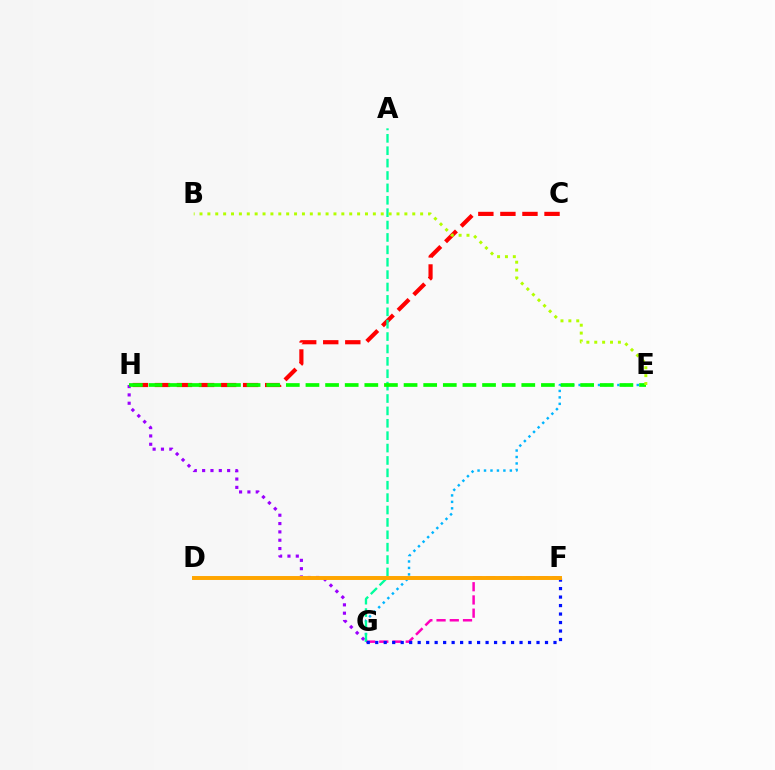{('G', 'H'): [{'color': '#9b00ff', 'line_style': 'dotted', 'thickness': 2.26}], ('E', 'G'): [{'color': '#00b5ff', 'line_style': 'dotted', 'thickness': 1.76}], ('C', 'H'): [{'color': '#ff0000', 'line_style': 'dashed', 'thickness': 3.0}], ('F', 'G'): [{'color': '#ff00bd', 'line_style': 'dashed', 'thickness': 1.8}, {'color': '#0010ff', 'line_style': 'dotted', 'thickness': 2.31}], ('A', 'G'): [{'color': '#00ff9d', 'line_style': 'dashed', 'thickness': 1.68}], ('E', 'H'): [{'color': '#08ff00', 'line_style': 'dashed', 'thickness': 2.67}], ('B', 'E'): [{'color': '#b3ff00', 'line_style': 'dotted', 'thickness': 2.14}], ('D', 'F'): [{'color': '#ffa500', 'line_style': 'solid', 'thickness': 2.84}]}